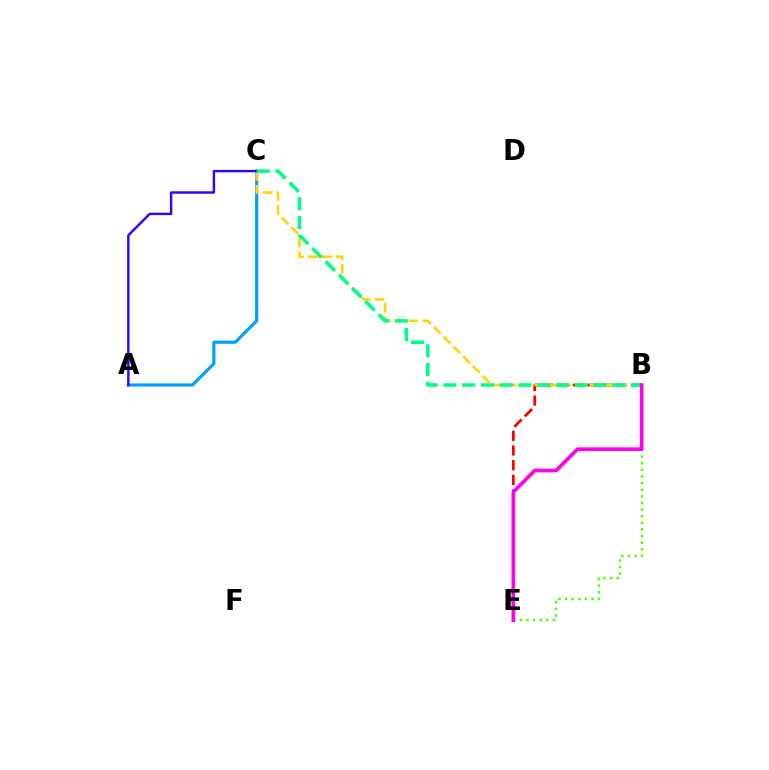{('B', 'E'): [{'color': '#ff0000', 'line_style': 'dashed', 'thickness': 1.99}, {'color': '#4fff00', 'line_style': 'dotted', 'thickness': 1.8}, {'color': '#ff00ed', 'line_style': 'solid', 'thickness': 2.6}], ('A', 'C'): [{'color': '#009eff', 'line_style': 'solid', 'thickness': 2.28}, {'color': '#3700ff', 'line_style': 'solid', 'thickness': 1.75}], ('B', 'C'): [{'color': '#ffd500', 'line_style': 'dashed', 'thickness': 1.88}, {'color': '#00ff86', 'line_style': 'dashed', 'thickness': 2.55}]}